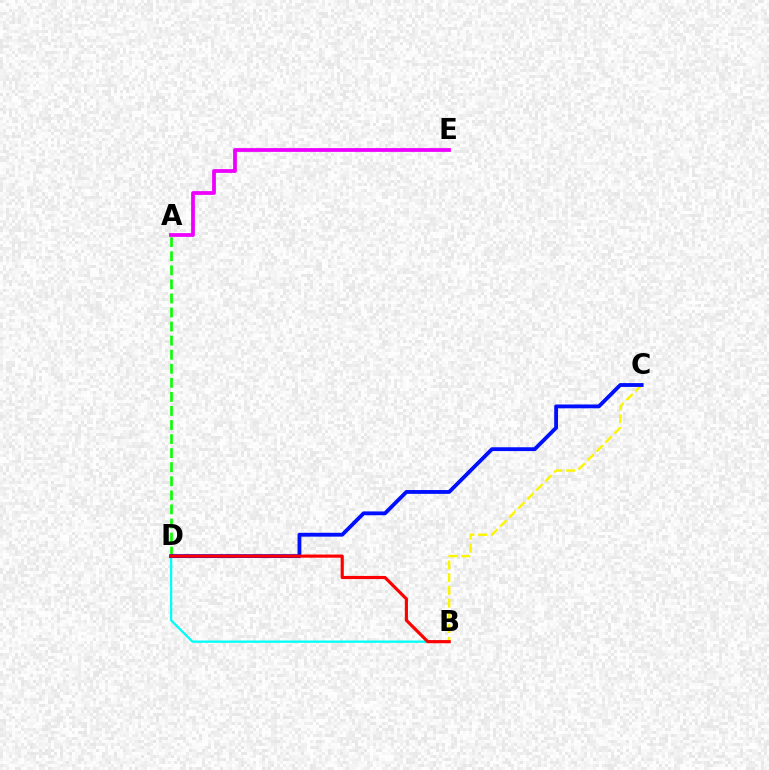{('A', 'D'): [{'color': '#08ff00', 'line_style': 'dashed', 'thickness': 1.91}], ('B', 'D'): [{'color': '#00fff6', 'line_style': 'solid', 'thickness': 1.66}, {'color': '#ff0000', 'line_style': 'solid', 'thickness': 2.27}], ('B', 'C'): [{'color': '#fcf500', 'line_style': 'dashed', 'thickness': 1.73}], ('A', 'E'): [{'color': '#ee00ff', 'line_style': 'solid', 'thickness': 2.71}], ('C', 'D'): [{'color': '#0010ff', 'line_style': 'solid', 'thickness': 2.75}]}